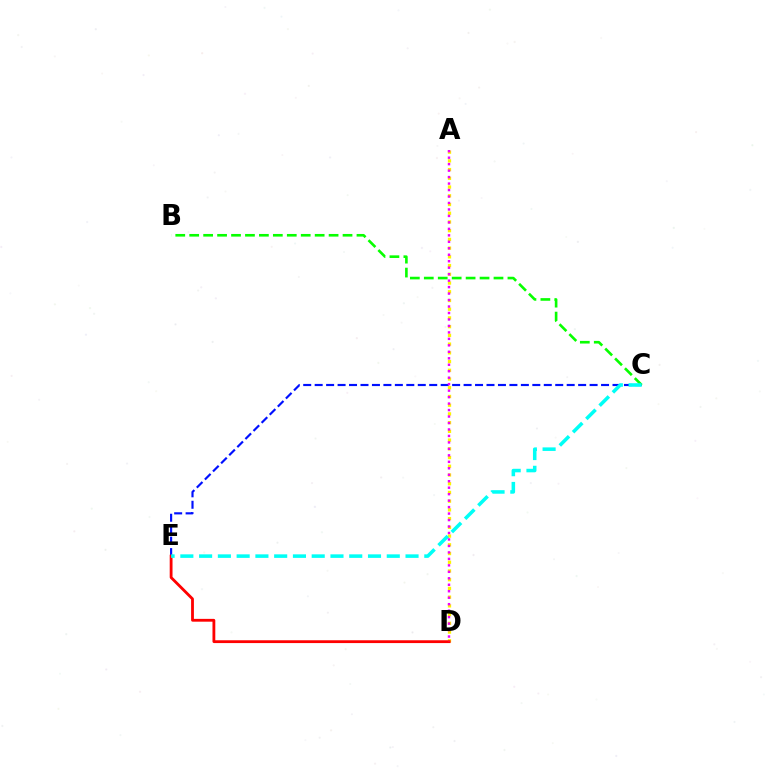{('C', 'E'): [{'color': '#0010ff', 'line_style': 'dashed', 'thickness': 1.56}, {'color': '#00fff6', 'line_style': 'dashed', 'thickness': 2.55}], ('A', 'D'): [{'color': '#fcf500', 'line_style': 'dotted', 'thickness': 2.37}, {'color': '#ee00ff', 'line_style': 'dotted', 'thickness': 1.76}], ('D', 'E'): [{'color': '#ff0000', 'line_style': 'solid', 'thickness': 2.03}], ('B', 'C'): [{'color': '#08ff00', 'line_style': 'dashed', 'thickness': 1.89}]}